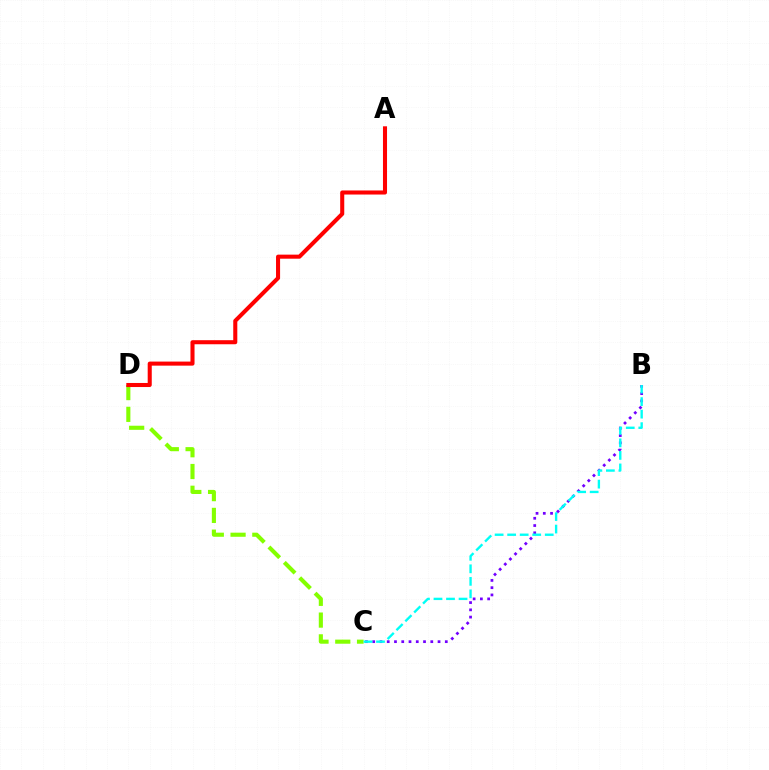{('B', 'C'): [{'color': '#7200ff', 'line_style': 'dotted', 'thickness': 1.97}, {'color': '#00fff6', 'line_style': 'dashed', 'thickness': 1.7}], ('C', 'D'): [{'color': '#84ff00', 'line_style': 'dashed', 'thickness': 2.96}], ('A', 'D'): [{'color': '#ff0000', 'line_style': 'solid', 'thickness': 2.92}]}